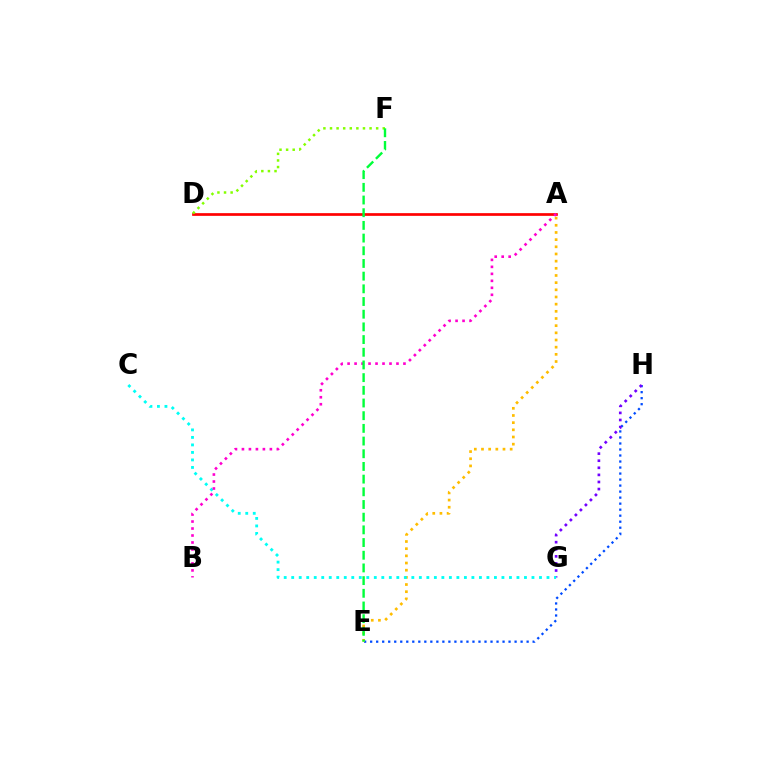{('E', 'H'): [{'color': '#004bff', 'line_style': 'dotted', 'thickness': 1.64}], ('A', 'E'): [{'color': '#ffbd00', 'line_style': 'dotted', 'thickness': 1.95}], ('A', 'D'): [{'color': '#ff0000', 'line_style': 'solid', 'thickness': 1.95}], ('D', 'F'): [{'color': '#84ff00', 'line_style': 'dotted', 'thickness': 1.79}], ('G', 'H'): [{'color': '#7200ff', 'line_style': 'dotted', 'thickness': 1.92}], ('C', 'G'): [{'color': '#00fff6', 'line_style': 'dotted', 'thickness': 2.04}], ('A', 'B'): [{'color': '#ff00cf', 'line_style': 'dotted', 'thickness': 1.9}], ('E', 'F'): [{'color': '#00ff39', 'line_style': 'dashed', 'thickness': 1.72}]}